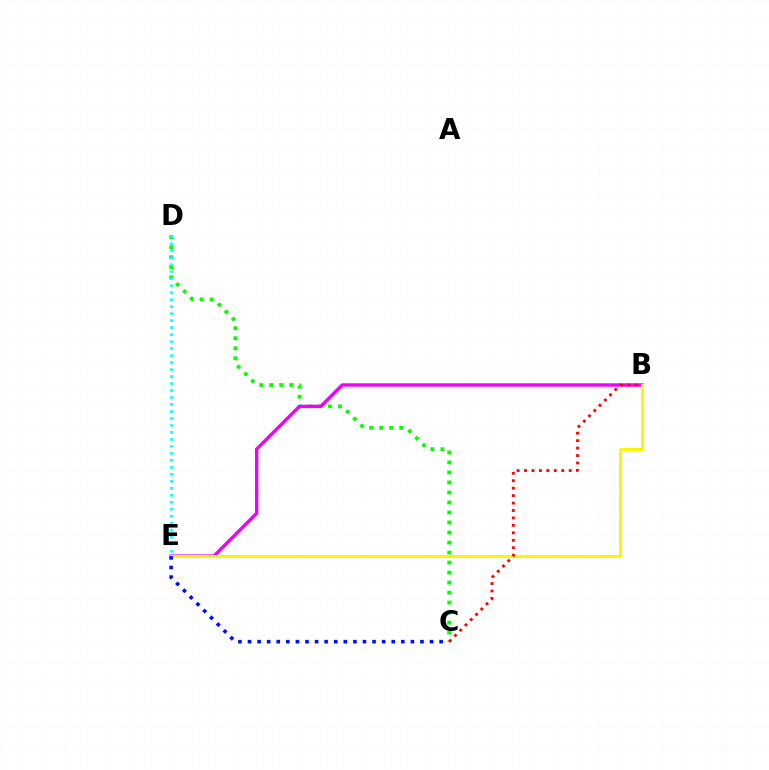{('C', 'D'): [{'color': '#08ff00', 'line_style': 'dotted', 'thickness': 2.72}], ('B', 'E'): [{'color': '#ee00ff', 'line_style': 'solid', 'thickness': 2.46}, {'color': '#fcf500', 'line_style': 'solid', 'thickness': 2.11}], ('D', 'E'): [{'color': '#00fff6', 'line_style': 'dotted', 'thickness': 1.9}], ('B', 'C'): [{'color': '#ff0000', 'line_style': 'dotted', 'thickness': 2.02}], ('C', 'E'): [{'color': '#0010ff', 'line_style': 'dotted', 'thickness': 2.6}]}